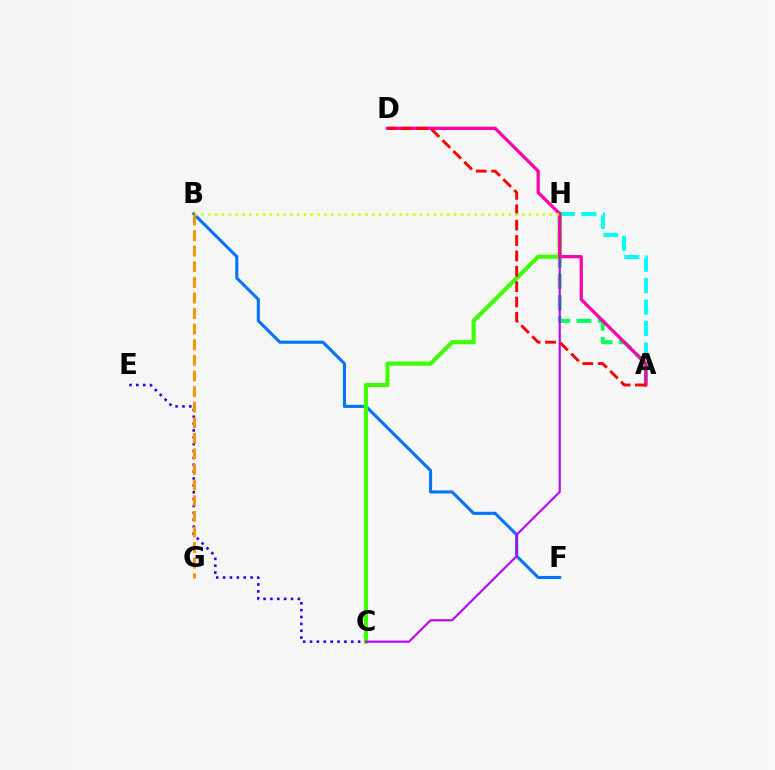{('C', 'E'): [{'color': '#2500ff', 'line_style': 'dotted', 'thickness': 1.87}], ('B', 'F'): [{'color': '#0074ff', 'line_style': 'solid', 'thickness': 2.22}], ('A', 'H'): [{'color': '#00ff5c', 'line_style': 'dashed', 'thickness': 2.88}, {'color': '#00fff6', 'line_style': 'dashed', 'thickness': 2.91}], ('C', 'H'): [{'color': '#3dff00', 'line_style': 'solid', 'thickness': 2.98}, {'color': '#b900ff', 'line_style': 'solid', 'thickness': 1.54}], ('A', 'D'): [{'color': '#ff00ac', 'line_style': 'solid', 'thickness': 2.34}, {'color': '#ff0000', 'line_style': 'dashed', 'thickness': 2.09}], ('B', 'H'): [{'color': '#d1ff00', 'line_style': 'dotted', 'thickness': 1.85}], ('B', 'G'): [{'color': '#ff9400', 'line_style': 'dashed', 'thickness': 2.12}]}